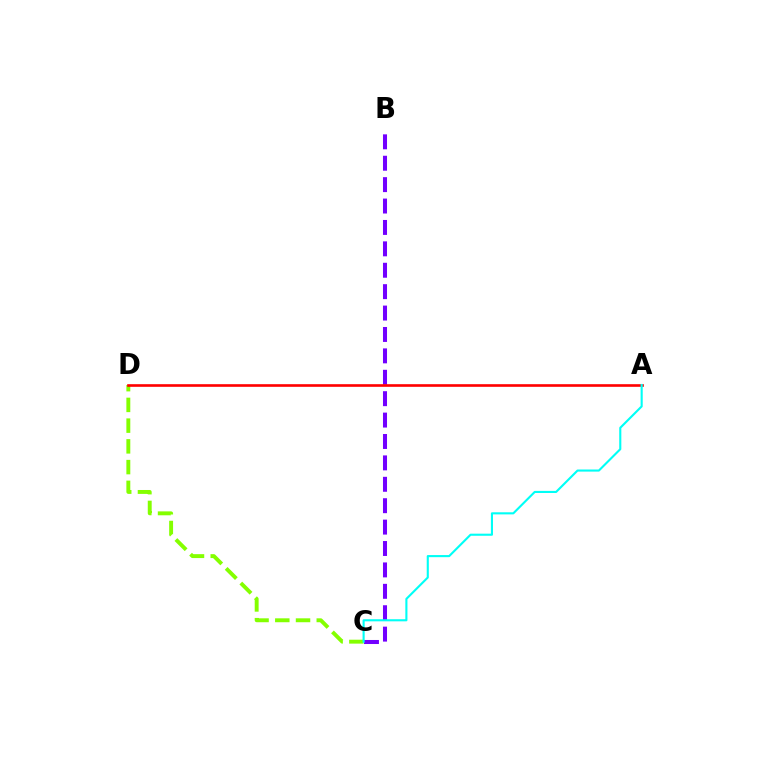{('B', 'C'): [{'color': '#7200ff', 'line_style': 'dashed', 'thickness': 2.91}], ('C', 'D'): [{'color': '#84ff00', 'line_style': 'dashed', 'thickness': 2.82}], ('A', 'D'): [{'color': '#ff0000', 'line_style': 'solid', 'thickness': 1.9}], ('A', 'C'): [{'color': '#00fff6', 'line_style': 'solid', 'thickness': 1.52}]}